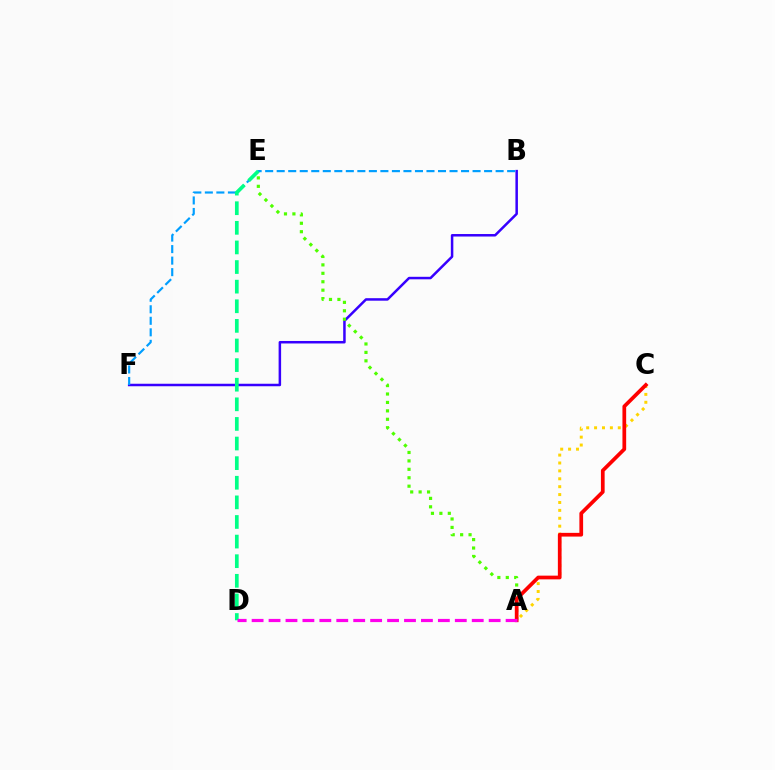{('B', 'F'): [{'color': '#3700ff', 'line_style': 'solid', 'thickness': 1.8}, {'color': '#009eff', 'line_style': 'dashed', 'thickness': 1.57}], ('A', 'E'): [{'color': '#4fff00', 'line_style': 'dotted', 'thickness': 2.29}], ('A', 'C'): [{'color': '#ffd500', 'line_style': 'dotted', 'thickness': 2.15}, {'color': '#ff0000', 'line_style': 'solid', 'thickness': 2.68}], ('D', 'E'): [{'color': '#00ff86', 'line_style': 'dashed', 'thickness': 2.66}], ('A', 'D'): [{'color': '#ff00ed', 'line_style': 'dashed', 'thickness': 2.3}]}